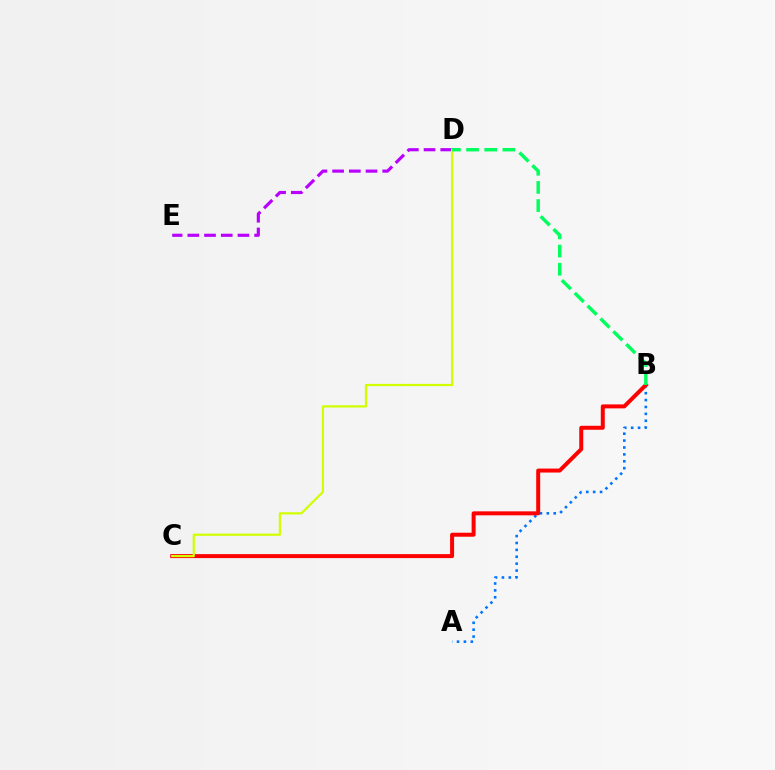{('A', 'B'): [{'color': '#0074ff', 'line_style': 'dotted', 'thickness': 1.87}], ('D', 'E'): [{'color': '#b900ff', 'line_style': 'dashed', 'thickness': 2.27}], ('B', 'C'): [{'color': '#ff0000', 'line_style': 'solid', 'thickness': 2.87}], ('C', 'D'): [{'color': '#d1ff00', 'line_style': 'solid', 'thickness': 1.59}], ('B', 'D'): [{'color': '#00ff5c', 'line_style': 'dashed', 'thickness': 2.47}]}